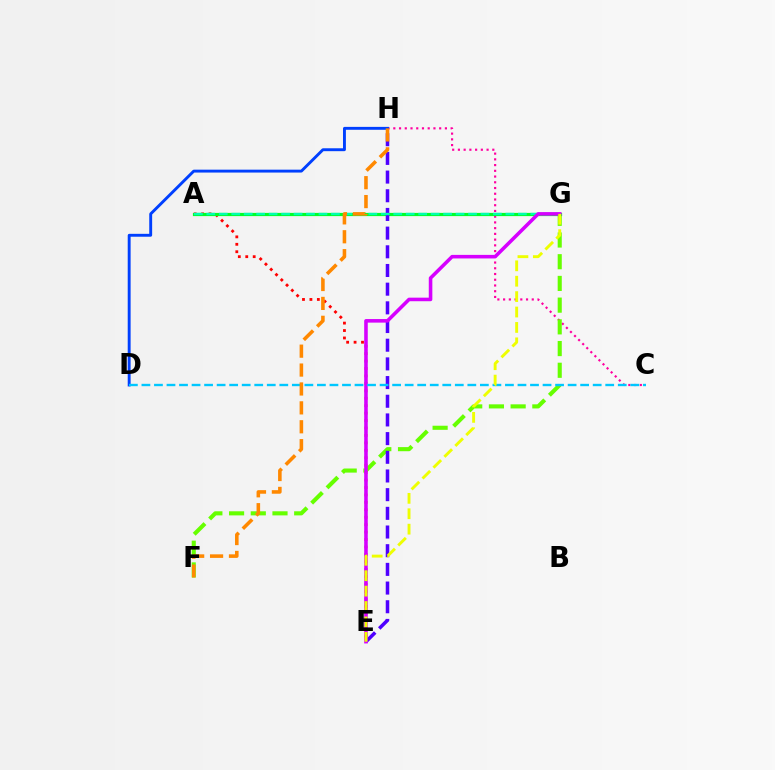{('C', 'H'): [{'color': '#ff00a0', 'line_style': 'dotted', 'thickness': 1.56}], ('F', 'G'): [{'color': '#66ff00', 'line_style': 'dashed', 'thickness': 2.95}], ('A', 'E'): [{'color': '#ff0000', 'line_style': 'dotted', 'thickness': 2.02}], ('A', 'G'): [{'color': '#00ff27', 'line_style': 'solid', 'thickness': 2.31}, {'color': '#00ffaf', 'line_style': 'dashed', 'thickness': 1.69}], ('E', 'H'): [{'color': '#4f00ff', 'line_style': 'dashed', 'thickness': 2.54}], ('E', 'G'): [{'color': '#d600ff', 'line_style': 'solid', 'thickness': 2.57}, {'color': '#eeff00', 'line_style': 'dashed', 'thickness': 2.09}], ('D', 'H'): [{'color': '#003fff', 'line_style': 'solid', 'thickness': 2.09}], ('C', 'D'): [{'color': '#00c7ff', 'line_style': 'dashed', 'thickness': 1.7}], ('F', 'H'): [{'color': '#ff8800', 'line_style': 'dashed', 'thickness': 2.57}]}